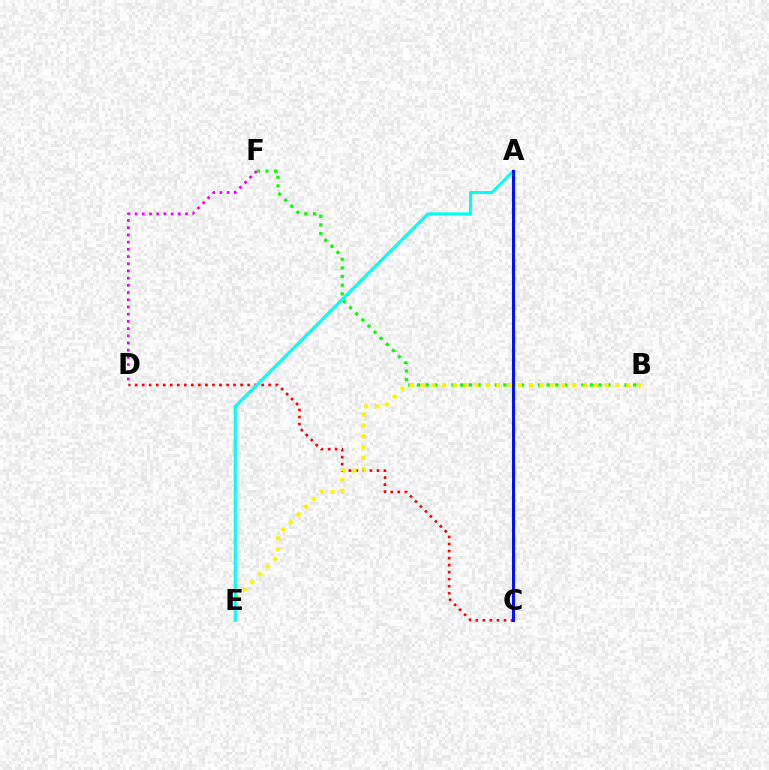{('B', 'F'): [{'color': '#08ff00', 'line_style': 'dotted', 'thickness': 2.35}], ('C', 'D'): [{'color': '#ff0000', 'line_style': 'dotted', 'thickness': 1.91}], ('D', 'F'): [{'color': '#ee00ff', 'line_style': 'dotted', 'thickness': 1.96}], ('B', 'E'): [{'color': '#fcf500', 'line_style': 'dotted', 'thickness': 2.94}], ('A', 'E'): [{'color': '#00fff6', 'line_style': 'solid', 'thickness': 2.18}], ('A', 'C'): [{'color': '#0010ff', 'line_style': 'solid', 'thickness': 2.2}]}